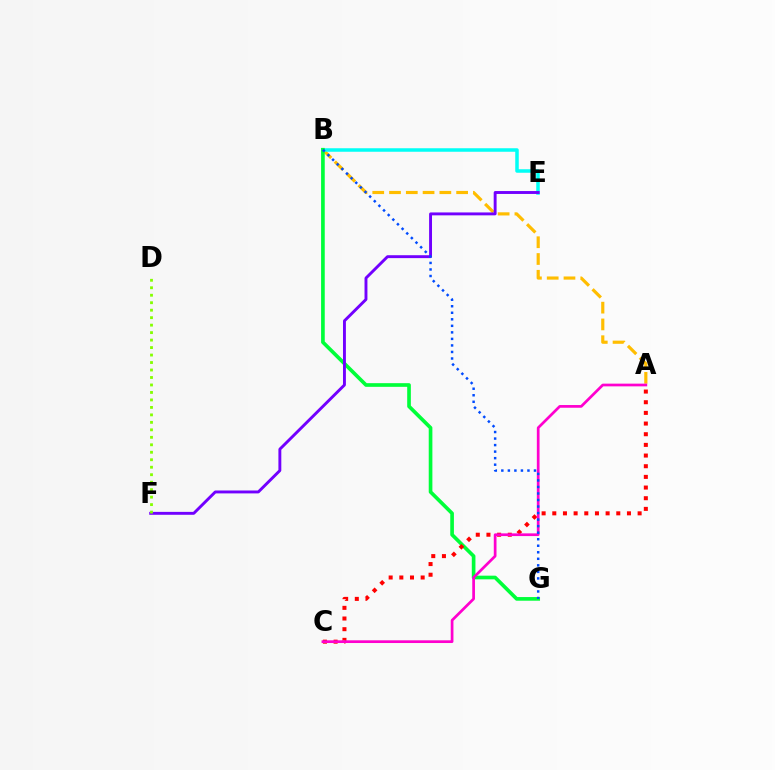{('A', 'B'): [{'color': '#ffbd00', 'line_style': 'dashed', 'thickness': 2.28}], ('B', 'E'): [{'color': '#00fff6', 'line_style': 'solid', 'thickness': 2.53}], ('B', 'G'): [{'color': '#00ff39', 'line_style': 'solid', 'thickness': 2.63}, {'color': '#004bff', 'line_style': 'dotted', 'thickness': 1.77}], ('E', 'F'): [{'color': '#7200ff', 'line_style': 'solid', 'thickness': 2.09}], ('A', 'C'): [{'color': '#ff0000', 'line_style': 'dotted', 'thickness': 2.9}, {'color': '#ff00cf', 'line_style': 'solid', 'thickness': 1.95}], ('D', 'F'): [{'color': '#84ff00', 'line_style': 'dotted', 'thickness': 2.03}]}